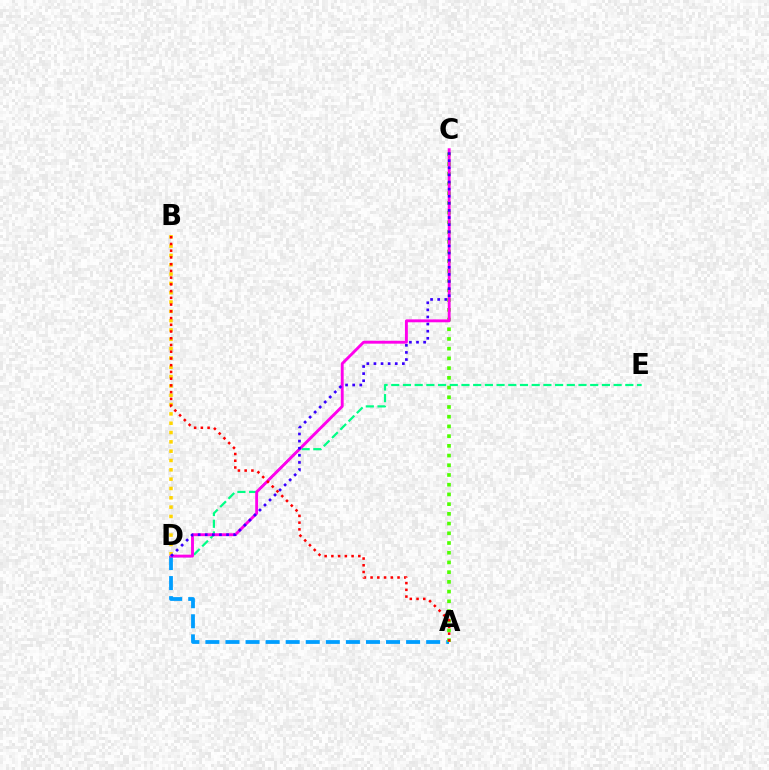{('B', 'D'): [{'color': '#ffd500', 'line_style': 'dotted', 'thickness': 2.53}], ('A', 'D'): [{'color': '#009eff', 'line_style': 'dashed', 'thickness': 2.73}], ('A', 'C'): [{'color': '#4fff00', 'line_style': 'dotted', 'thickness': 2.64}], ('D', 'E'): [{'color': '#00ff86', 'line_style': 'dashed', 'thickness': 1.59}], ('C', 'D'): [{'color': '#ff00ed', 'line_style': 'solid', 'thickness': 2.08}, {'color': '#3700ff', 'line_style': 'dotted', 'thickness': 1.93}], ('A', 'B'): [{'color': '#ff0000', 'line_style': 'dotted', 'thickness': 1.83}]}